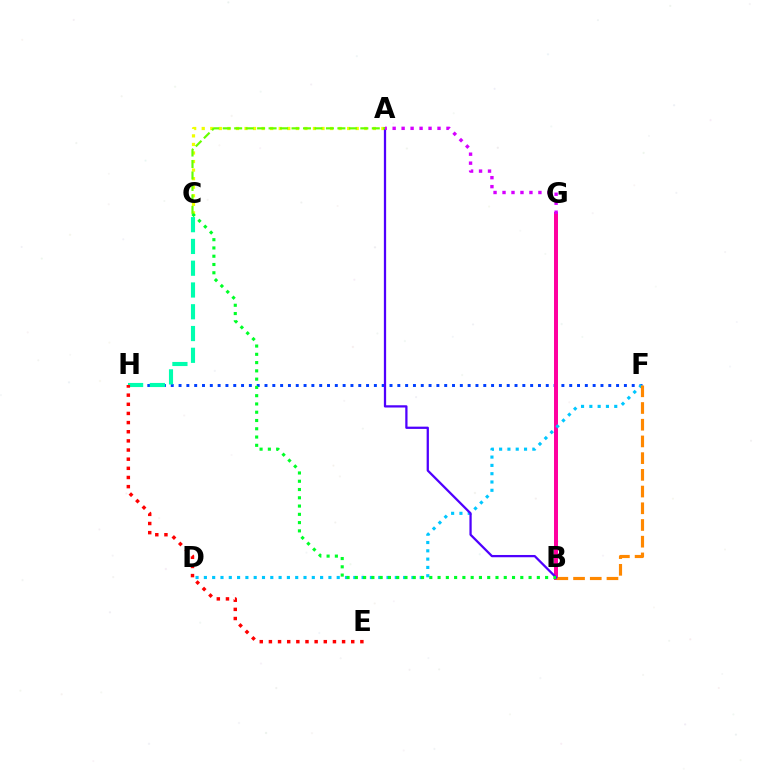{('F', 'H'): [{'color': '#003fff', 'line_style': 'dotted', 'thickness': 2.12}], ('B', 'G'): [{'color': '#ff00a0', 'line_style': 'solid', 'thickness': 2.87}], ('D', 'F'): [{'color': '#00c7ff', 'line_style': 'dotted', 'thickness': 2.26}], ('A', 'C'): [{'color': '#eeff00', 'line_style': 'dotted', 'thickness': 2.32}, {'color': '#66ff00', 'line_style': 'dashed', 'thickness': 1.56}], ('B', 'F'): [{'color': '#ff8800', 'line_style': 'dashed', 'thickness': 2.27}], ('A', 'B'): [{'color': '#4f00ff', 'line_style': 'solid', 'thickness': 1.63}], ('C', 'H'): [{'color': '#00ffaf', 'line_style': 'dashed', 'thickness': 2.96}], ('B', 'C'): [{'color': '#00ff27', 'line_style': 'dotted', 'thickness': 2.25}], ('E', 'H'): [{'color': '#ff0000', 'line_style': 'dotted', 'thickness': 2.49}], ('A', 'G'): [{'color': '#d600ff', 'line_style': 'dotted', 'thickness': 2.44}]}